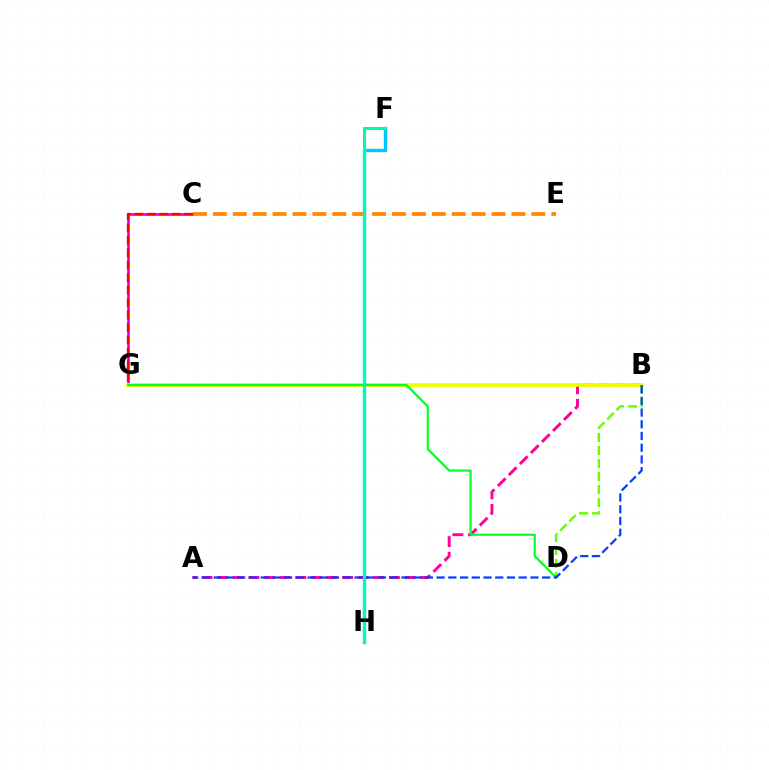{('F', 'H'): [{'color': '#4f00ff', 'line_style': 'solid', 'thickness': 1.94}, {'color': '#00c7ff', 'line_style': 'solid', 'thickness': 2.43}, {'color': '#00ffaf', 'line_style': 'solid', 'thickness': 2.06}], ('B', 'D'): [{'color': '#66ff00', 'line_style': 'dashed', 'thickness': 1.77}], ('A', 'B'): [{'color': '#ff00a0', 'line_style': 'dashed', 'thickness': 2.12}, {'color': '#003fff', 'line_style': 'dashed', 'thickness': 1.59}], ('C', 'G'): [{'color': '#d600ff', 'line_style': 'solid', 'thickness': 1.91}, {'color': '#ff0000', 'line_style': 'dashed', 'thickness': 1.69}], ('B', 'G'): [{'color': '#eeff00', 'line_style': 'solid', 'thickness': 2.72}], ('D', 'G'): [{'color': '#00ff27', 'line_style': 'solid', 'thickness': 1.58}], ('C', 'E'): [{'color': '#ff8800', 'line_style': 'dashed', 'thickness': 2.7}]}